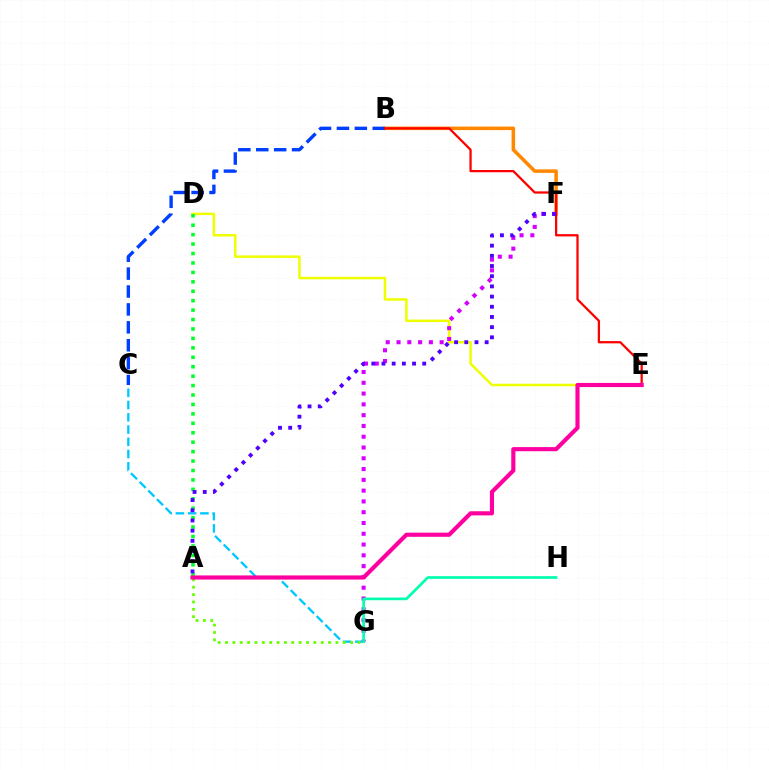{('D', 'E'): [{'color': '#eeff00', 'line_style': 'solid', 'thickness': 1.8}], ('B', 'F'): [{'color': '#ff8800', 'line_style': 'solid', 'thickness': 2.54}], ('F', 'G'): [{'color': '#d600ff', 'line_style': 'dotted', 'thickness': 2.93}], ('B', 'C'): [{'color': '#003fff', 'line_style': 'dashed', 'thickness': 2.43}], ('A', 'D'): [{'color': '#00ff27', 'line_style': 'dotted', 'thickness': 2.56}], ('B', 'E'): [{'color': '#ff0000', 'line_style': 'solid', 'thickness': 1.62}], ('C', 'G'): [{'color': '#00c7ff', 'line_style': 'dashed', 'thickness': 1.66}], ('A', 'G'): [{'color': '#66ff00', 'line_style': 'dotted', 'thickness': 2.0}], ('A', 'F'): [{'color': '#4f00ff', 'line_style': 'dotted', 'thickness': 2.77}], ('A', 'E'): [{'color': '#ff00a0', 'line_style': 'solid', 'thickness': 2.98}], ('G', 'H'): [{'color': '#00ffaf', 'line_style': 'solid', 'thickness': 1.93}]}